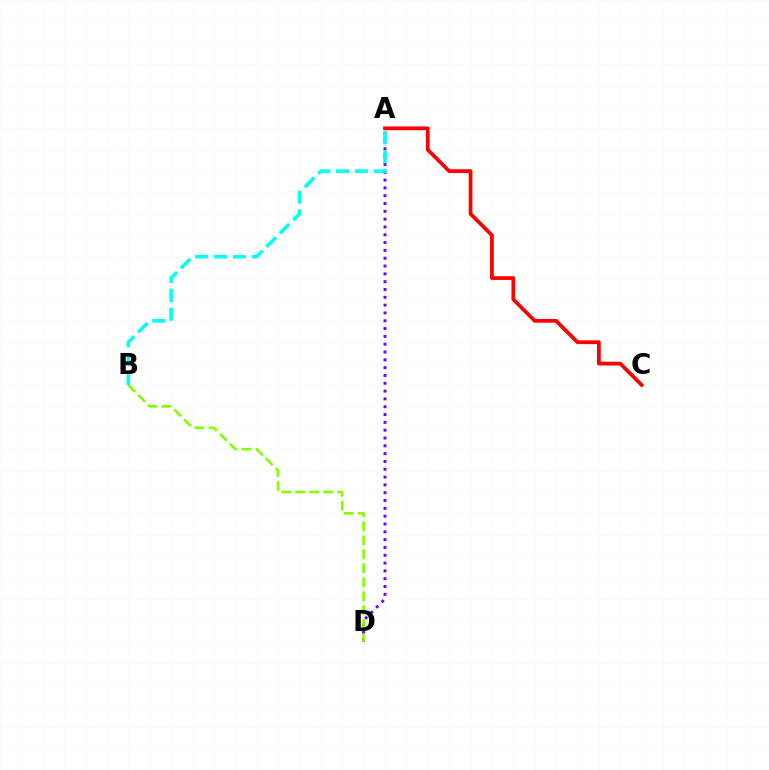{('A', 'D'): [{'color': '#7200ff', 'line_style': 'dotted', 'thickness': 2.12}], ('B', 'D'): [{'color': '#84ff00', 'line_style': 'dashed', 'thickness': 1.9}], ('A', 'C'): [{'color': '#ff0000', 'line_style': 'solid', 'thickness': 2.7}], ('A', 'B'): [{'color': '#00fff6', 'line_style': 'dashed', 'thickness': 2.57}]}